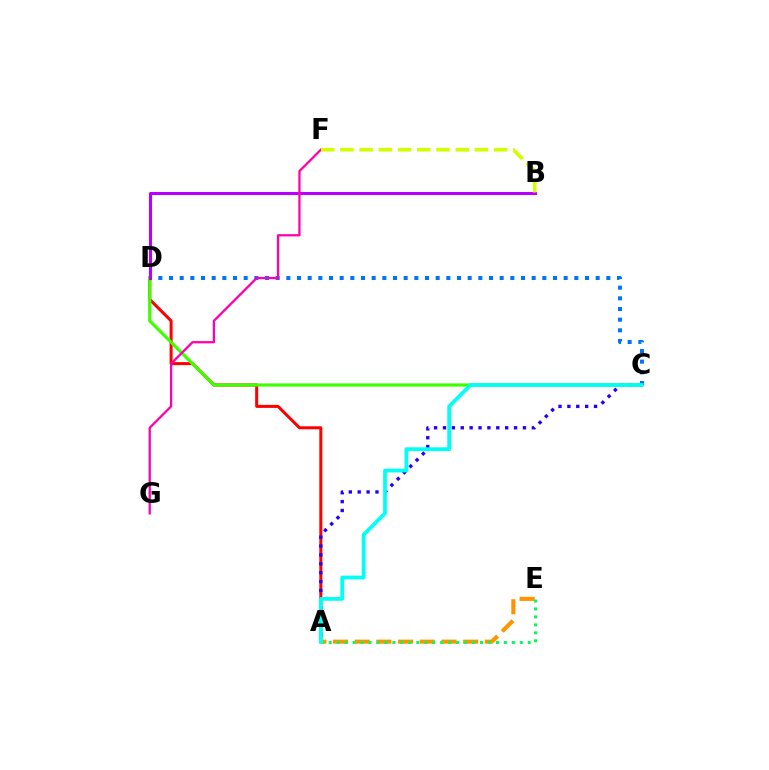{('A', 'D'): [{'color': '#ff0000', 'line_style': 'solid', 'thickness': 2.18}], ('A', 'C'): [{'color': '#2500ff', 'line_style': 'dotted', 'thickness': 2.41}, {'color': '#00fff6', 'line_style': 'solid', 'thickness': 2.71}], ('A', 'E'): [{'color': '#ff9400', 'line_style': 'dashed', 'thickness': 2.95}, {'color': '#00ff5c', 'line_style': 'dotted', 'thickness': 2.16}], ('C', 'D'): [{'color': '#3dff00', 'line_style': 'solid', 'thickness': 2.29}, {'color': '#0074ff', 'line_style': 'dotted', 'thickness': 2.9}], ('B', 'D'): [{'color': '#b900ff', 'line_style': 'solid', 'thickness': 2.22}], ('F', 'G'): [{'color': '#ff00ac', 'line_style': 'solid', 'thickness': 1.63}], ('B', 'F'): [{'color': '#d1ff00', 'line_style': 'dashed', 'thickness': 2.61}]}